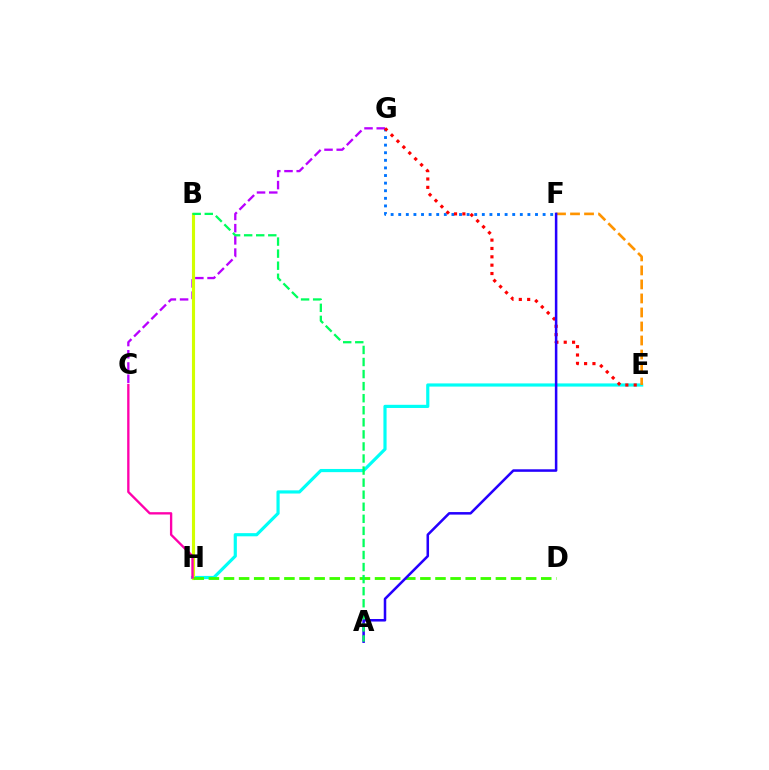{('C', 'G'): [{'color': '#b900ff', 'line_style': 'dashed', 'thickness': 1.66}], ('E', 'H'): [{'color': '#00fff6', 'line_style': 'solid', 'thickness': 2.29}], ('F', 'G'): [{'color': '#0074ff', 'line_style': 'dotted', 'thickness': 2.06}], ('B', 'H'): [{'color': '#d1ff00', 'line_style': 'solid', 'thickness': 2.24}], ('E', 'G'): [{'color': '#ff0000', 'line_style': 'dotted', 'thickness': 2.27}], ('D', 'H'): [{'color': '#3dff00', 'line_style': 'dashed', 'thickness': 2.05}], ('E', 'F'): [{'color': '#ff9400', 'line_style': 'dashed', 'thickness': 1.9}], ('A', 'F'): [{'color': '#2500ff', 'line_style': 'solid', 'thickness': 1.82}], ('A', 'B'): [{'color': '#00ff5c', 'line_style': 'dashed', 'thickness': 1.64}], ('C', 'H'): [{'color': '#ff00ac', 'line_style': 'solid', 'thickness': 1.69}]}